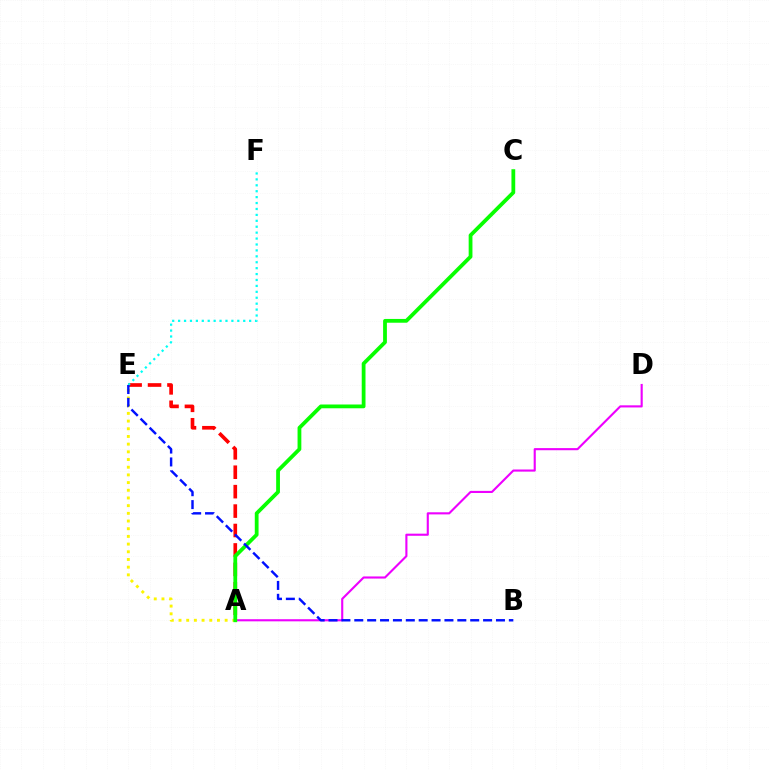{('A', 'E'): [{'color': '#ff0000', 'line_style': 'dashed', 'thickness': 2.64}, {'color': '#fcf500', 'line_style': 'dotted', 'thickness': 2.09}], ('E', 'F'): [{'color': '#00fff6', 'line_style': 'dotted', 'thickness': 1.61}], ('A', 'D'): [{'color': '#ee00ff', 'line_style': 'solid', 'thickness': 1.53}], ('A', 'C'): [{'color': '#08ff00', 'line_style': 'solid', 'thickness': 2.72}], ('B', 'E'): [{'color': '#0010ff', 'line_style': 'dashed', 'thickness': 1.75}]}